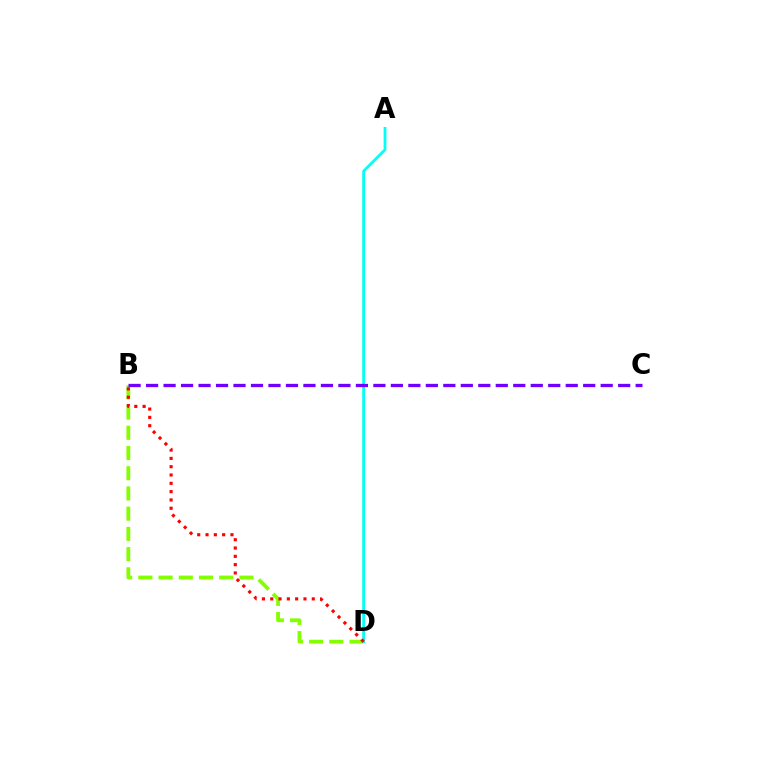{('B', 'D'): [{'color': '#84ff00', 'line_style': 'dashed', 'thickness': 2.75}, {'color': '#ff0000', 'line_style': 'dotted', 'thickness': 2.26}], ('A', 'D'): [{'color': '#00fff6', 'line_style': 'solid', 'thickness': 1.99}], ('B', 'C'): [{'color': '#7200ff', 'line_style': 'dashed', 'thickness': 2.38}]}